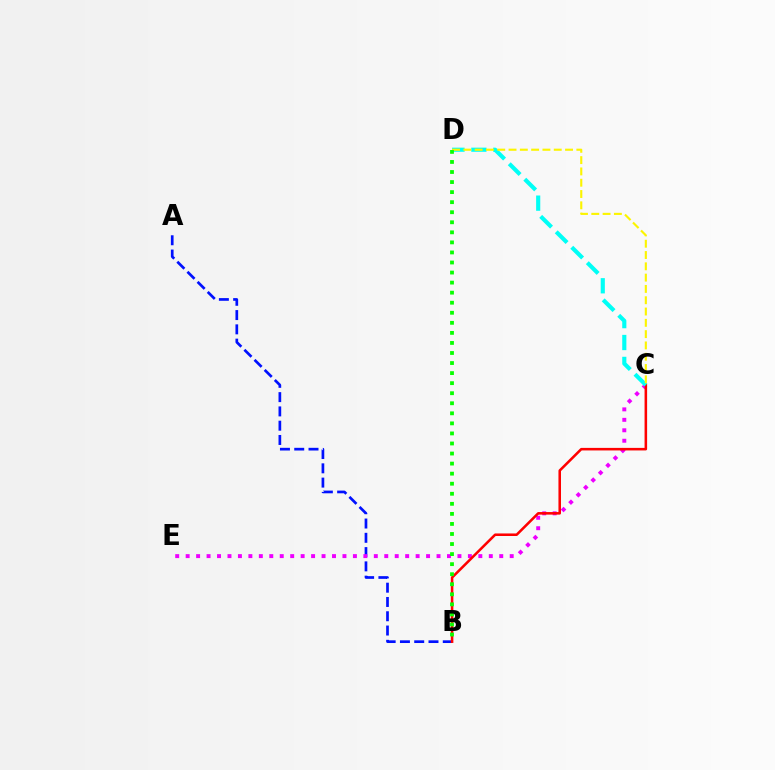{('A', 'B'): [{'color': '#0010ff', 'line_style': 'dashed', 'thickness': 1.94}], ('C', 'E'): [{'color': '#ee00ff', 'line_style': 'dotted', 'thickness': 2.84}], ('B', 'C'): [{'color': '#ff0000', 'line_style': 'solid', 'thickness': 1.84}], ('C', 'D'): [{'color': '#00fff6', 'line_style': 'dashed', 'thickness': 2.98}, {'color': '#fcf500', 'line_style': 'dashed', 'thickness': 1.54}], ('B', 'D'): [{'color': '#08ff00', 'line_style': 'dotted', 'thickness': 2.73}]}